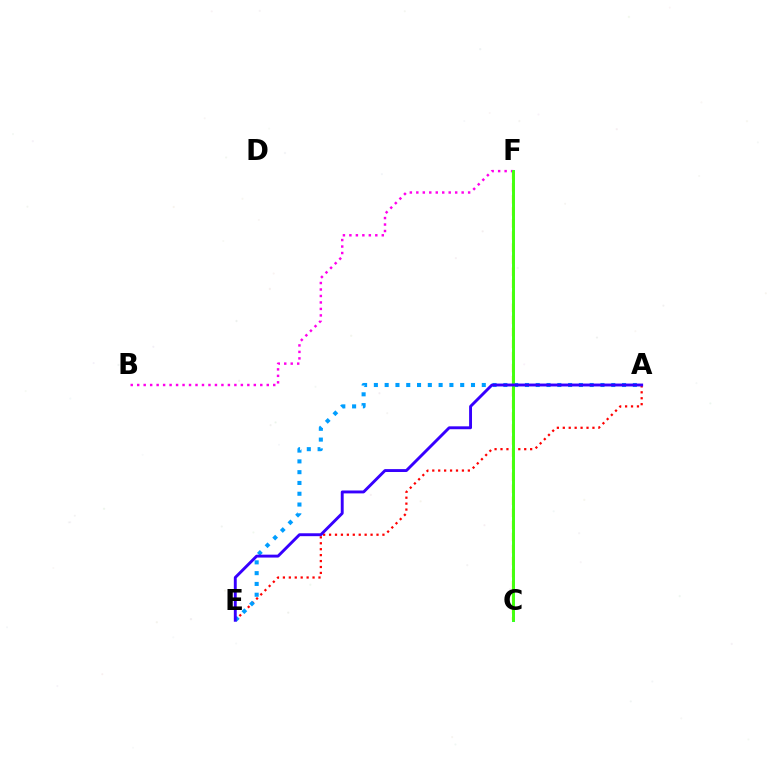{('A', 'E'): [{'color': '#ff0000', 'line_style': 'dotted', 'thickness': 1.61}, {'color': '#009eff', 'line_style': 'dotted', 'thickness': 2.93}, {'color': '#3700ff', 'line_style': 'solid', 'thickness': 2.09}], ('C', 'F'): [{'color': '#ffd500', 'line_style': 'dashed', 'thickness': 1.64}, {'color': '#00ff86', 'line_style': 'solid', 'thickness': 2.14}, {'color': '#4fff00', 'line_style': 'solid', 'thickness': 1.86}], ('B', 'F'): [{'color': '#ff00ed', 'line_style': 'dotted', 'thickness': 1.76}]}